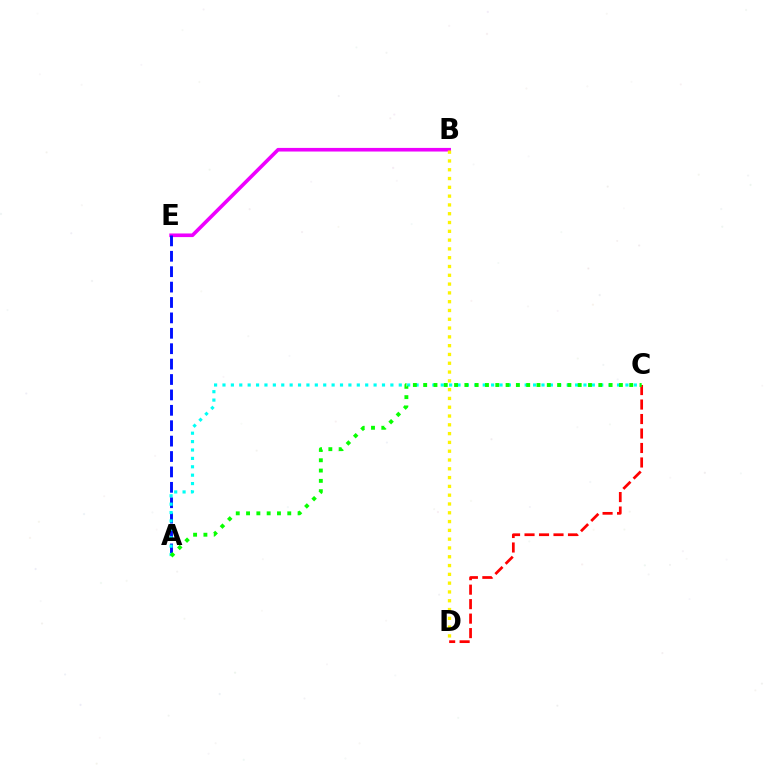{('B', 'E'): [{'color': '#ee00ff', 'line_style': 'solid', 'thickness': 2.61}], ('A', 'E'): [{'color': '#0010ff', 'line_style': 'dashed', 'thickness': 2.09}], ('A', 'C'): [{'color': '#00fff6', 'line_style': 'dotted', 'thickness': 2.28}, {'color': '#08ff00', 'line_style': 'dotted', 'thickness': 2.8}], ('C', 'D'): [{'color': '#ff0000', 'line_style': 'dashed', 'thickness': 1.97}], ('B', 'D'): [{'color': '#fcf500', 'line_style': 'dotted', 'thickness': 2.39}]}